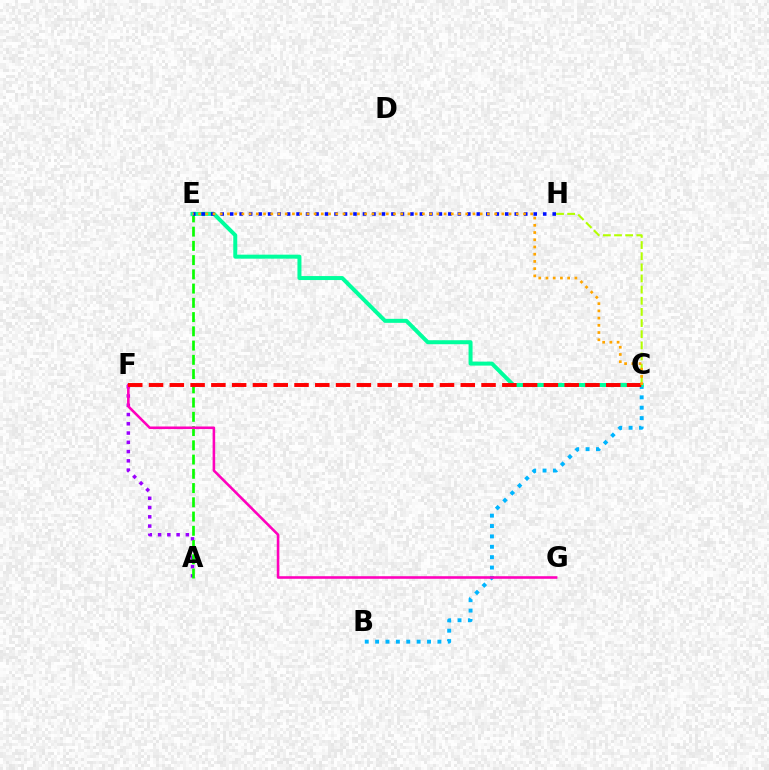{('A', 'F'): [{'color': '#9b00ff', 'line_style': 'dotted', 'thickness': 2.52}], ('B', 'C'): [{'color': '#00b5ff', 'line_style': 'dotted', 'thickness': 2.82}], ('A', 'E'): [{'color': '#08ff00', 'line_style': 'dashed', 'thickness': 1.94}], ('F', 'G'): [{'color': '#ff00bd', 'line_style': 'solid', 'thickness': 1.85}], ('C', 'H'): [{'color': '#b3ff00', 'line_style': 'dashed', 'thickness': 1.51}], ('C', 'E'): [{'color': '#00ff9d', 'line_style': 'solid', 'thickness': 2.88}, {'color': '#ffa500', 'line_style': 'dotted', 'thickness': 1.96}], ('E', 'H'): [{'color': '#0010ff', 'line_style': 'dotted', 'thickness': 2.58}], ('C', 'F'): [{'color': '#ff0000', 'line_style': 'dashed', 'thickness': 2.82}]}